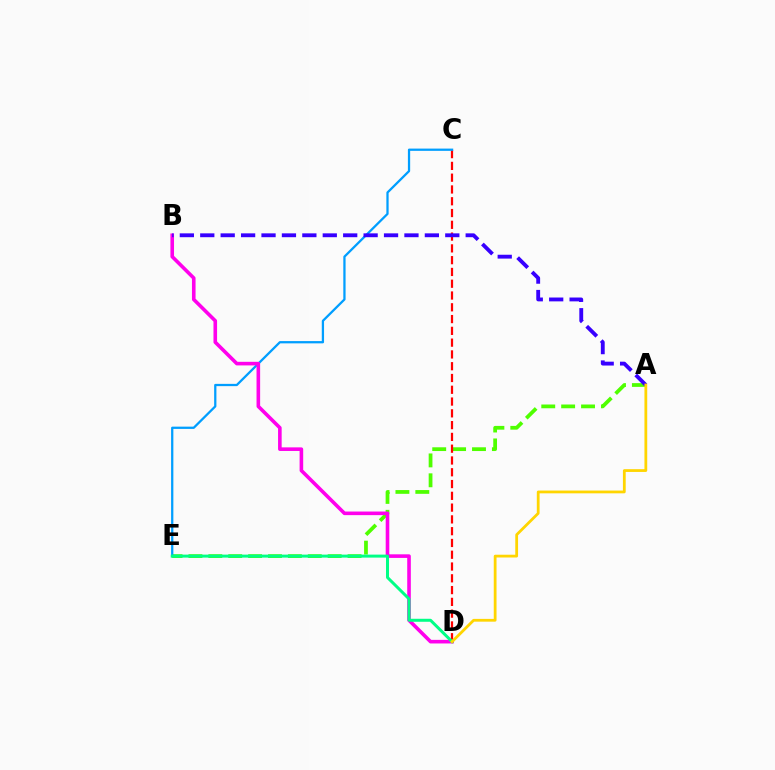{('A', 'E'): [{'color': '#4fff00', 'line_style': 'dashed', 'thickness': 2.7}], ('C', 'D'): [{'color': '#ff0000', 'line_style': 'dashed', 'thickness': 1.6}], ('C', 'E'): [{'color': '#009eff', 'line_style': 'solid', 'thickness': 1.63}], ('B', 'D'): [{'color': '#ff00ed', 'line_style': 'solid', 'thickness': 2.59}], ('A', 'B'): [{'color': '#3700ff', 'line_style': 'dashed', 'thickness': 2.77}], ('D', 'E'): [{'color': '#00ff86', 'line_style': 'solid', 'thickness': 2.15}], ('A', 'D'): [{'color': '#ffd500', 'line_style': 'solid', 'thickness': 2.0}]}